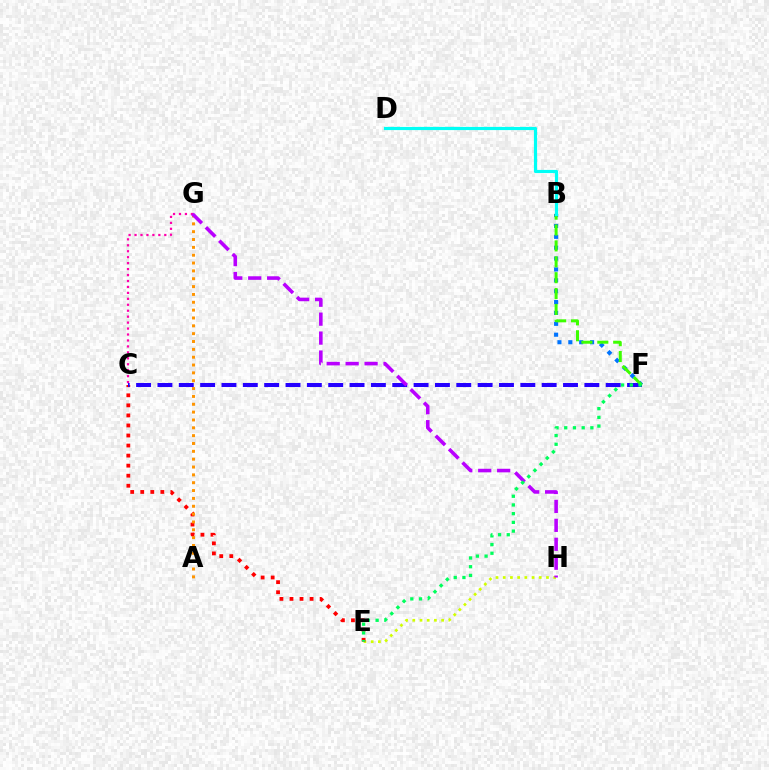{('B', 'F'): [{'color': '#0074ff', 'line_style': 'dotted', 'thickness': 2.95}, {'color': '#3dff00', 'line_style': 'dashed', 'thickness': 2.16}], ('E', 'H'): [{'color': '#d1ff00', 'line_style': 'dotted', 'thickness': 1.96}], ('C', 'G'): [{'color': '#ff00ac', 'line_style': 'dotted', 'thickness': 1.62}], ('C', 'E'): [{'color': '#ff0000', 'line_style': 'dotted', 'thickness': 2.73}], ('A', 'G'): [{'color': '#ff9400', 'line_style': 'dotted', 'thickness': 2.13}], ('C', 'F'): [{'color': '#2500ff', 'line_style': 'dashed', 'thickness': 2.9}], ('B', 'D'): [{'color': '#00fff6', 'line_style': 'solid', 'thickness': 2.28}], ('G', 'H'): [{'color': '#b900ff', 'line_style': 'dashed', 'thickness': 2.57}], ('E', 'F'): [{'color': '#00ff5c', 'line_style': 'dotted', 'thickness': 2.37}]}